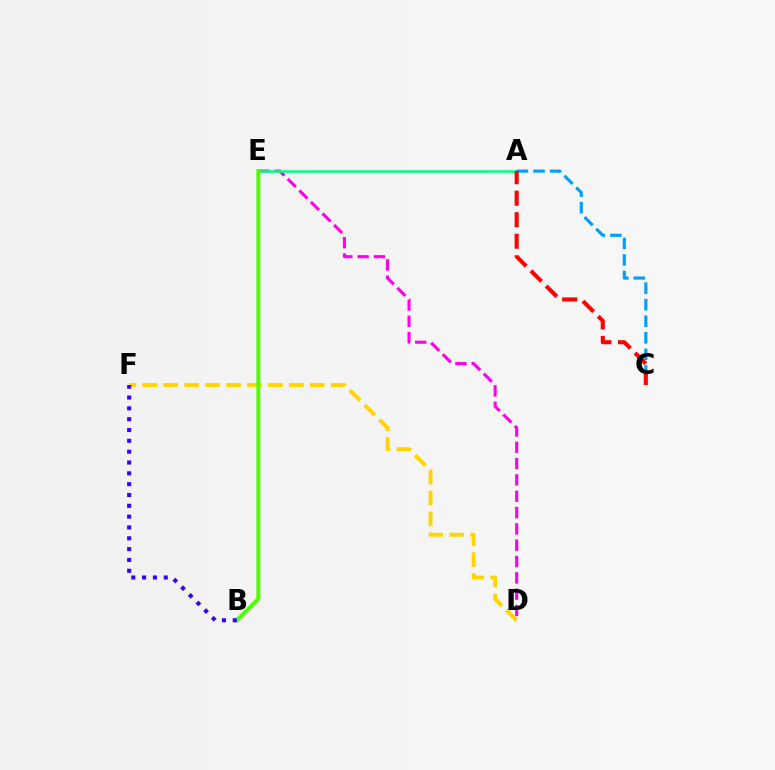{('D', 'F'): [{'color': '#ffd500', 'line_style': 'dashed', 'thickness': 2.85}], ('D', 'E'): [{'color': '#ff00ed', 'line_style': 'dashed', 'thickness': 2.22}], ('A', 'E'): [{'color': '#00ff86', 'line_style': 'solid', 'thickness': 1.85}], ('B', 'E'): [{'color': '#4fff00', 'line_style': 'solid', 'thickness': 2.84}], ('A', 'C'): [{'color': '#009eff', 'line_style': 'dashed', 'thickness': 2.25}, {'color': '#ff0000', 'line_style': 'dashed', 'thickness': 2.92}], ('B', 'F'): [{'color': '#3700ff', 'line_style': 'dotted', 'thickness': 2.94}]}